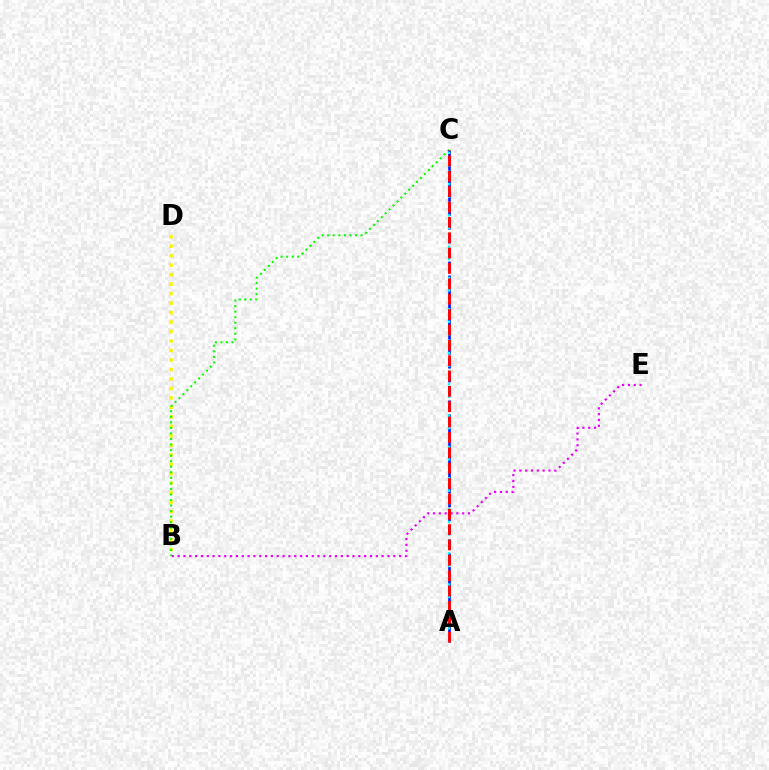{('B', 'E'): [{'color': '#ee00ff', 'line_style': 'dotted', 'thickness': 1.58}], ('B', 'D'): [{'color': '#fcf500', 'line_style': 'dotted', 'thickness': 2.57}], ('B', 'C'): [{'color': '#08ff00', 'line_style': 'dotted', 'thickness': 1.51}], ('A', 'C'): [{'color': '#0010ff', 'line_style': 'dashed', 'thickness': 1.89}, {'color': '#00fff6', 'line_style': 'dotted', 'thickness': 1.7}, {'color': '#ff0000', 'line_style': 'dashed', 'thickness': 2.09}]}